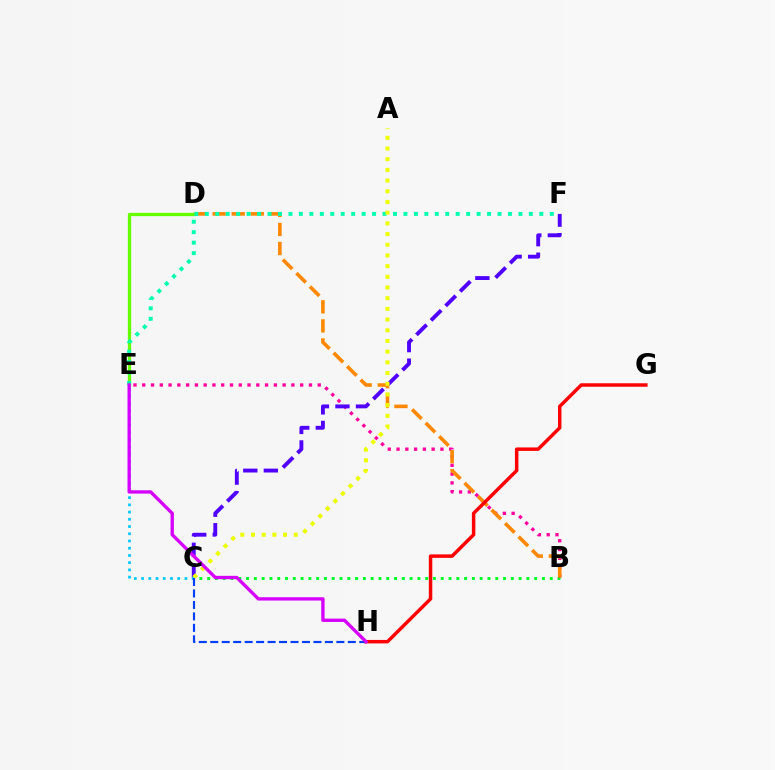{('B', 'C'): [{'color': '#00ff27', 'line_style': 'dotted', 'thickness': 2.12}], ('B', 'E'): [{'color': '#ff00a0', 'line_style': 'dotted', 'thickness': 2.38}], ('C', 'F'): [{'color': '#4f00ff', 'line_style': 'dashed', 'thickness': 2.79}], ('B', 'D'): [{'color': '#ff8800', 'line_style': 'dashed', 'thickness': 2.59}], ('D', 'E'): [{'color': '#66ff00', 'line_style': 'solid', 'thickness': 2.36}], ('E', 'F'): [{'color': '#00ffaf', 'line_style': 'dotted', 'thickness': 2.84}], ('C', 'E'): [{'color': '#00c7ff', 'line_style': 'dotted', 'thickness': 1.96}], ('G', 'H'): [{'color': '#ff0000', 'line_style': 'solid', 'thickness': 2.49}], ('A', 'C'): [{'color': '#eeff00', 'line_style': 'dotted', 'thickness': 2.91}], ('C', 'H'): [{'color': '#003fff', 'line_style': 'dashed', 'thickness': 1.56}], ('E', 'H'): [{'color': '#d600ff', 'line_style': 'solid', 'thickness': 2.4}]}